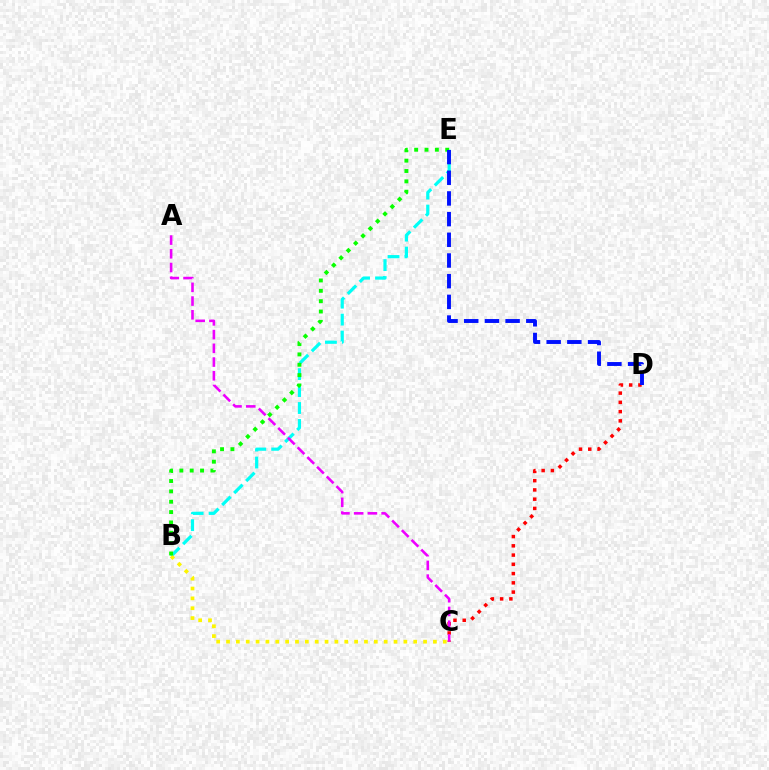{('C', 'D'): [{'color': '#ff0000', 'line_style': 'dotted', 'thickness': 2.51}], ('B', 'E'): [{'color': '#00fff6', 'line_style': 'dashed', 'thickness': 2.3}, {'color': '#08ff00', 'line_style': 'dotted', 'thickness': 2.81}], ('B', 'C'): [{'color': '#fcf500', 'line_style': 'dotted', 'thickness': 2.68}], ('D', 'E'): [{'color': '#0010ff', 'line_style': 'dashed', 'thickness': 2.81}], ('A', 'C'): [{'color': '#ee00ff', 'line_style': 'dashed', 'thickness': 1.87}]}